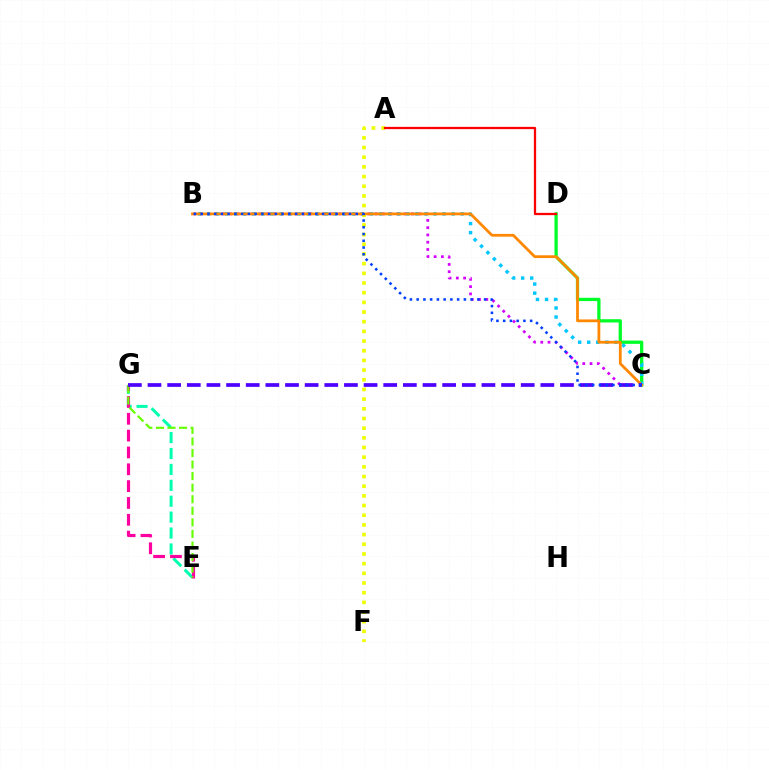{('C', 'D'): [{'color': '#00ff27', 'line_style': 'solid', 'thickness': 2.35}], ('B', 'C'): [{'color': '#d600ff', 'line_style': 'dotted', 'thickness': 1.97}, {'color': '#00c7ff', 'line_style': 'dotted', 'thickness': 2.46}, {'color': '#ff8800', 'line_style': 'solid', 'thickness': 2.0}, {'color': '#003fff', 'line_style': 'dotted', 'thickness': 1.83}], ('E', 'G'): [{'color': '#00ffaf', 'line_style': 'dashed', 'thickness': 2.16}, {'color': '#ff00a0', 'line_style': 'dashed', 'thickness': 2.29}, {'color': '#66ff00', 'line_style': 'dashed', 'thickness': 1.57}], ('A', 'F'): [{'color': '#eeff00', 'line_style': 'dotted', 'thickness': 2.63}], ('C', 'G'): [{'color': '#4f00ff', 'line_style': 'dashed', 'thickness': 2.67}], ('A', 'D'): [{'color': '#ff0000', 'line_style': 'solid', 'thickness': 1.64}]}